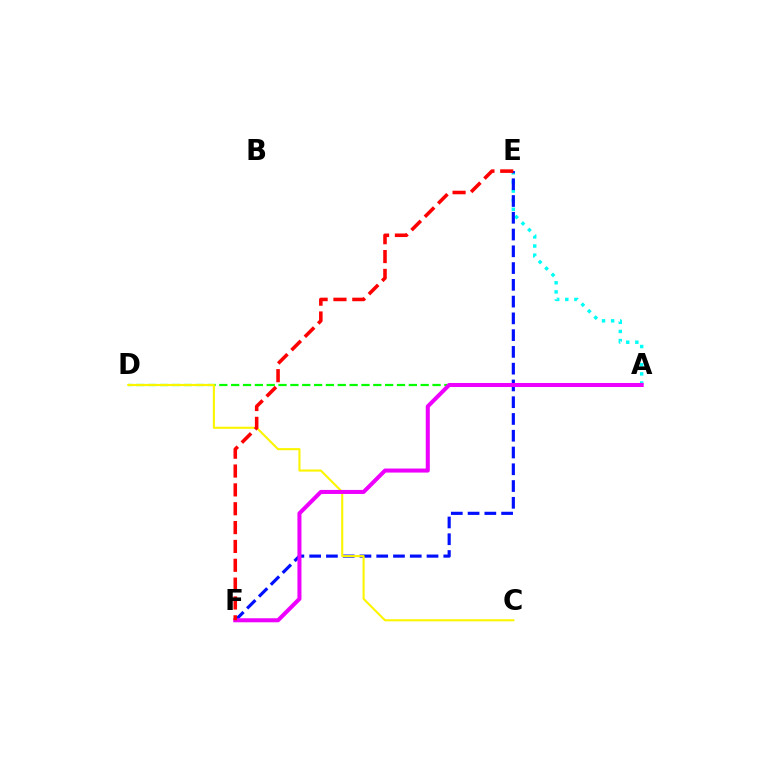{('A', 'D'): [{'color': '#08ff00', 'line_style': 'dashed', 'thickness': 1.61}], ('A', 'E'): [{'color': '#00fff6', 'line_style': 'dotted', 'thickness': 2.48}], ('E', 'F'): [{'color': '#0010ff', 'line_style': 'dashed', 'thickness': 2.28}, {'color': '#ff0000', 'line_style': 'dashed', 'thickness': 2.56}], ('C', 'D'): [{'color': '#fcf500', 'line_style': 'solid', 'thickness': 1.51}], ('A', 'F'): [{'color': '#ee00ff', 'line_style': 'solid', 'thickness': 2.91}]}